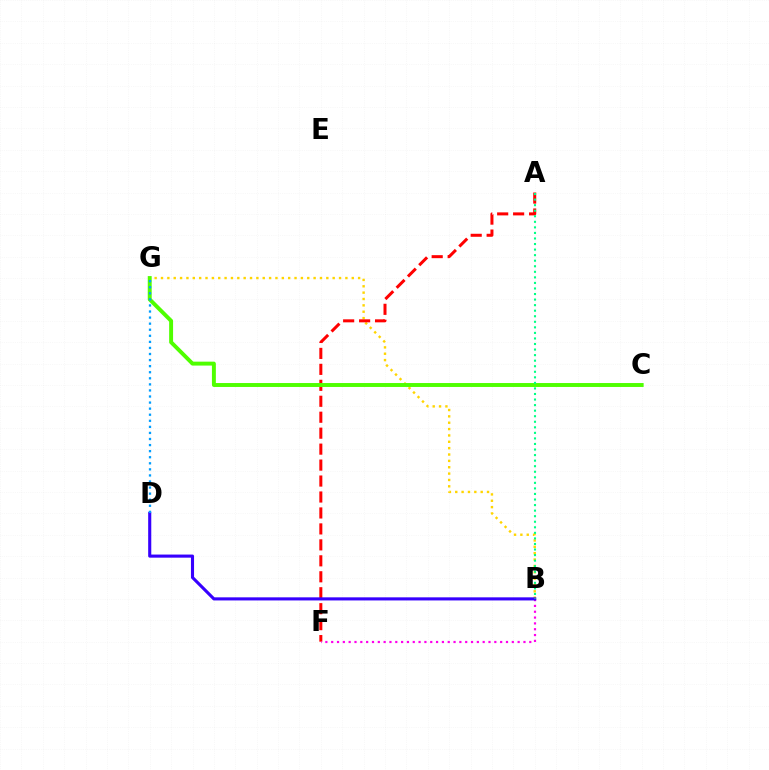{('B', 'G'): [{'color': '#ffd500', 'line_style': 'dotted', 'thickness': 1.73}], ('A', 'F'): [{'color': '#ff0000', 'line_style': 'dashed', 'thickness': 2.17}], ('C', 'G'): [{'color': '#4fff00', 'line_style': 'solid', 'thickness': 2.82}], ('B', 'F'): [{'color': '#ff00ed', 'line_style': 'dotted', 'thickness': 1.58}], ('B', 'D'): [{'color': '#3700ff', 'line_style': 'solid', 'thickness': 2.23}], ('D', 'G'): [{'color': '#009eff', 'line_style': 'dotted', 'thickness': 1.65}], ('A', 'B'): [{'color': '#00ff86', 'line_style': 'dotted', 'thickness': 1.51}]}